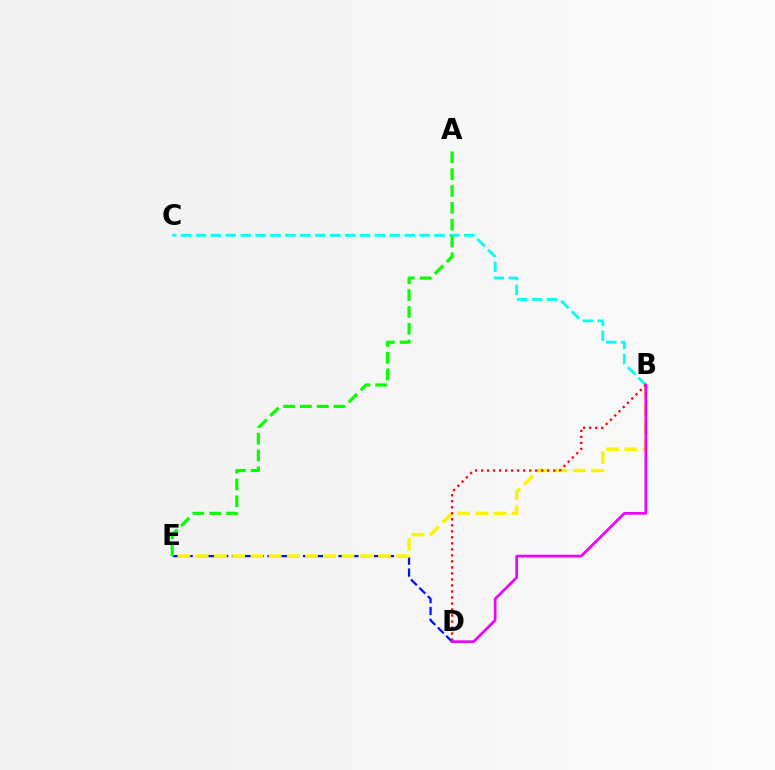{('D', 'E'): [{'color': '#0010ff', 'line_style': 'dashed', 'thickness': 1.61}], ('B', 'E'): [{'color': '#fcf500', 'line_style': 'dashed', 'thickness': 2.48}], ('B', 'C'): [{'color': '#00fff6', 'line_style': 'dashed', 'thickness': 2.03}], ('A', 'E'): [{'color': '#08ff00', 'line_style': 'dashed', 'thickness': 2.29}], ('B', 'D'): [{'color': '#ff0000', 'line_style': 'dotted', 'thickness': 1.63}, {'color': '#ee00ff', 'line_style': 'solid', 'thickness': 1.94}]}